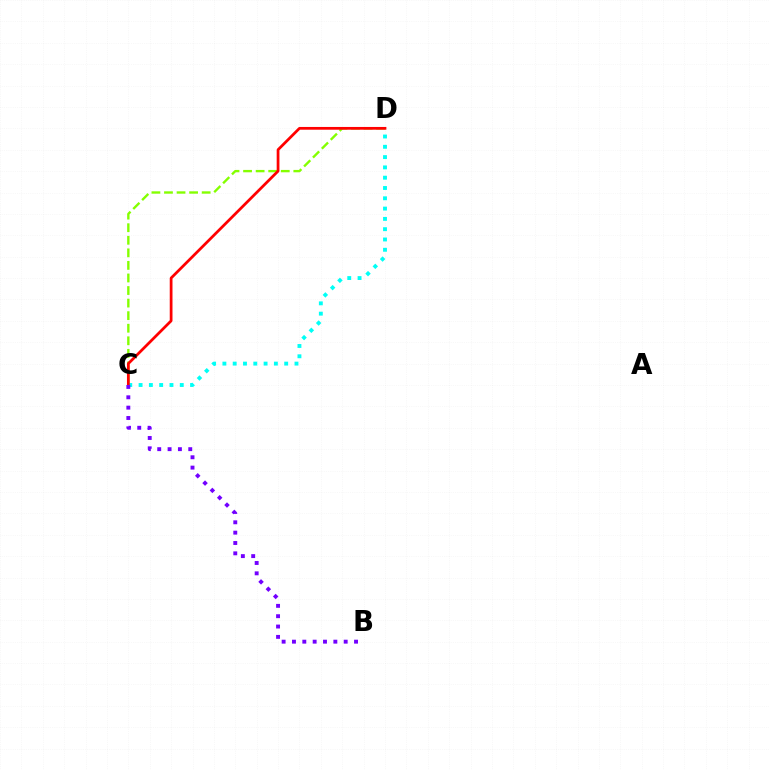{('C', 'D'): [{'color': '#00fff6', 'line_style': 'dotted', 'thickness': 2.8}, {'color': '#84ff00', 'line_style': 'dashed', 'thickness': 1.71}, {'color': '#ff0000', 'line_style': 'solid', 'thickness': 1.98}], ('B', 'C'): [{'color': '#7200ff', 'line_style': 'dotted', 'thickness': 2.81}]}